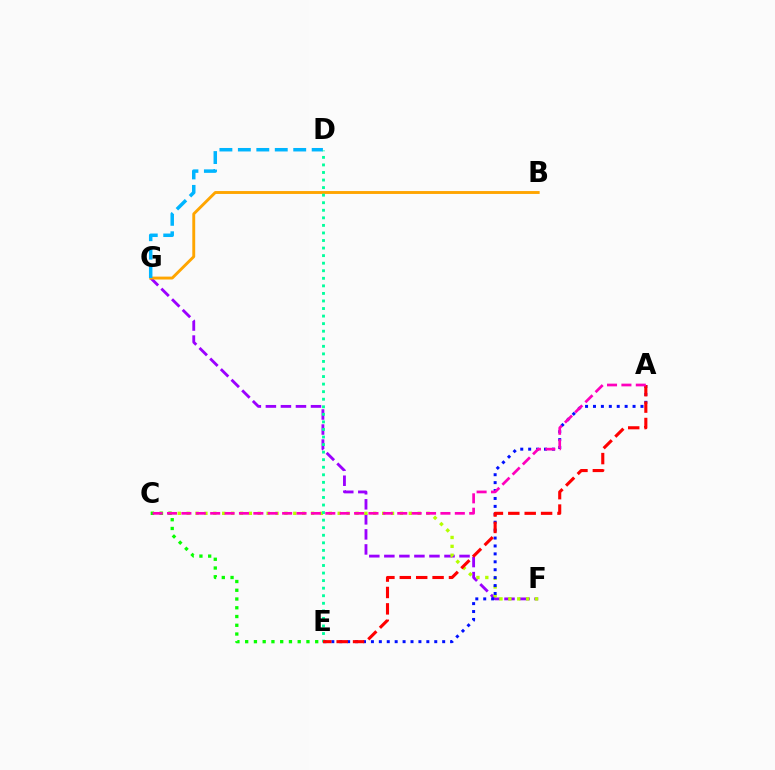{('F', 'G'): [{'color': '#9b00ff', 'line_style': 'dashed', 'thickness': 2.04}], ('C', 'F'): [{'color': '#b3ff00', 'line_style': 'dotted', 'thickness': 2.41}], ('B', 'G'): [{'color': '#ffa500', 'line_style': 'solid', 'thickness': 2.08}], ('A', 'E'): [{'color': '#0010ff', 'line_style': 'dotted', 'thickness': 2.15}, {'color': '#ff0000', 'line_style': 'dashed', 'thickness': 2.23}], ('D', 'G'): [{'color': '#00b5ff', 'line_style': 'dashed', 'thickness': 2.51}], ('C', 'E'): [{'color': '#08ff00', 'line_style': 'dotted', 'thickness': 2.38}], ('D', 'E'): [{'color': '#00ff9d', 'line_style': 'dotted', 'thickness': 2.05}], ('A', 'C'): [{'color': '#ff00bd', 'line_style': 'dashed', 'thickness': 1.96}]}